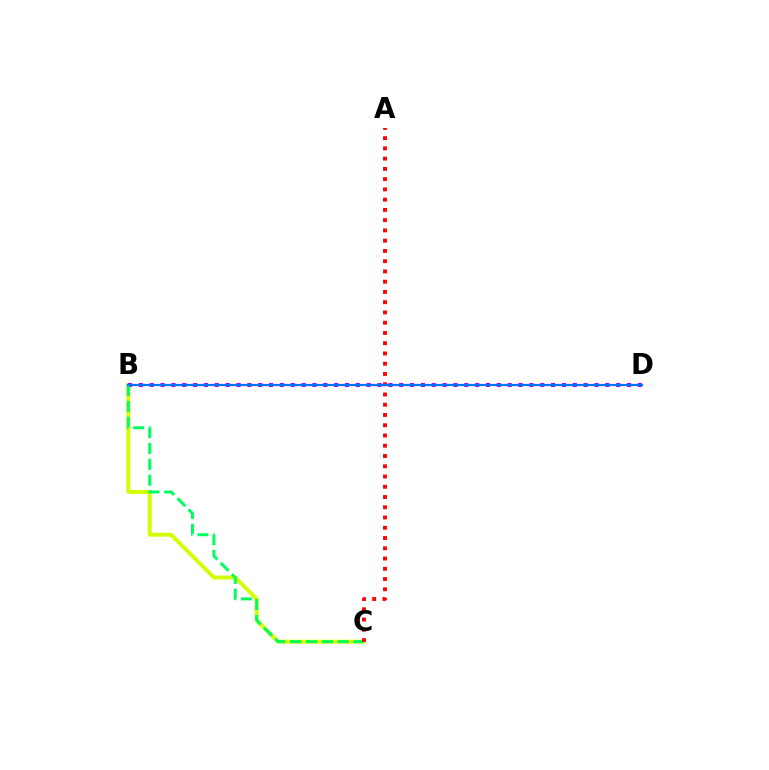{('B', 'C'): [{'color': '#d1ff00', 'line_style': 'solid', 'thickness': 2.82}, {'color': '#00ff5c', 'line_style': 'dashed', 'thickness': 2.16}], ('B', 'D'): [{'color': '#b900ff', 'line_style': 'dotted', 'thickness': 2.95}, {'color': '#0074ff', 'line_style': 'solid', 'thickness': 1.6}], ('A', 'C'): [{'color': '#ff0000', 'line_style': 'dotted', 'thickness': 2.79}]}